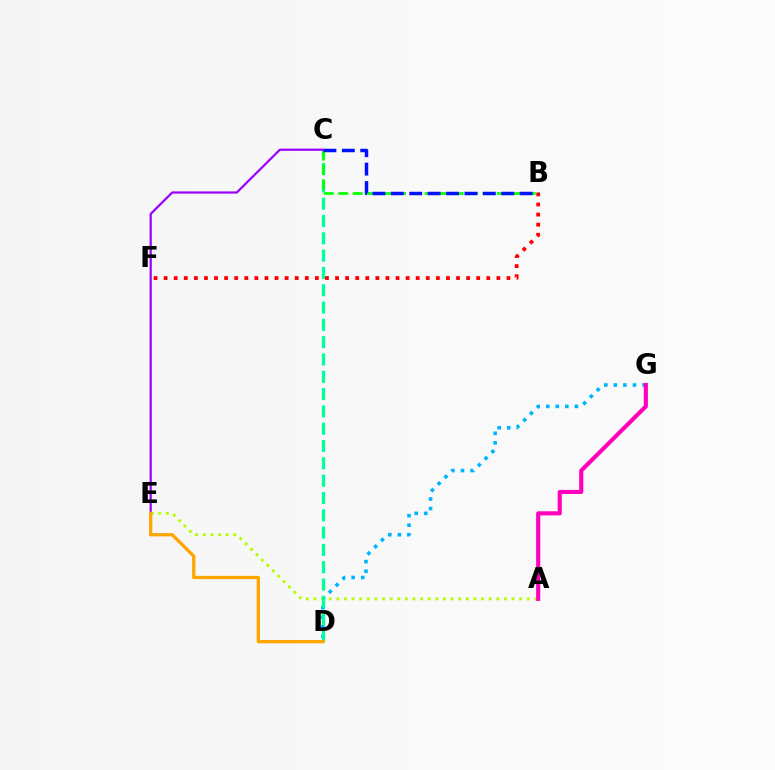{('D', 'G'): [{'color': '#00b5ff', 'line_style': 'dotted', 'thickness': 2.6}], ('A', 'E'): [{'color': '#b3ff00', 'line_style': 'dotted', 'thickness': 2.07}], ('C', 'D'): [{'color': '#00ff9d', 'line_style': 'dashed', 'thickness': 2.35}], ('B', 'F'): [{'color': '#ff0000', 'line_style': 'dotted', 'thickness': 2.74}], ('A', 'G'): [{'color': '#ff00bd', 'line_style': 'solid', 'thickness': 2.96}], ('B', 'C'): [{'color': '#08ff00', 'line_style': 'dashed', 'thickness': 1.96}, {'color': '#0010ff', 'line_style': 'dashed', 'thickness': 2.5}], ('C', 'E'): [{'color': '#9b00ff', 'line_style': 'solid', 'thickness': 1.59}], ('D', 'E'): [{'color': '#ffa500', 'line_style': 'solid', 'thickness': 2.36}]}